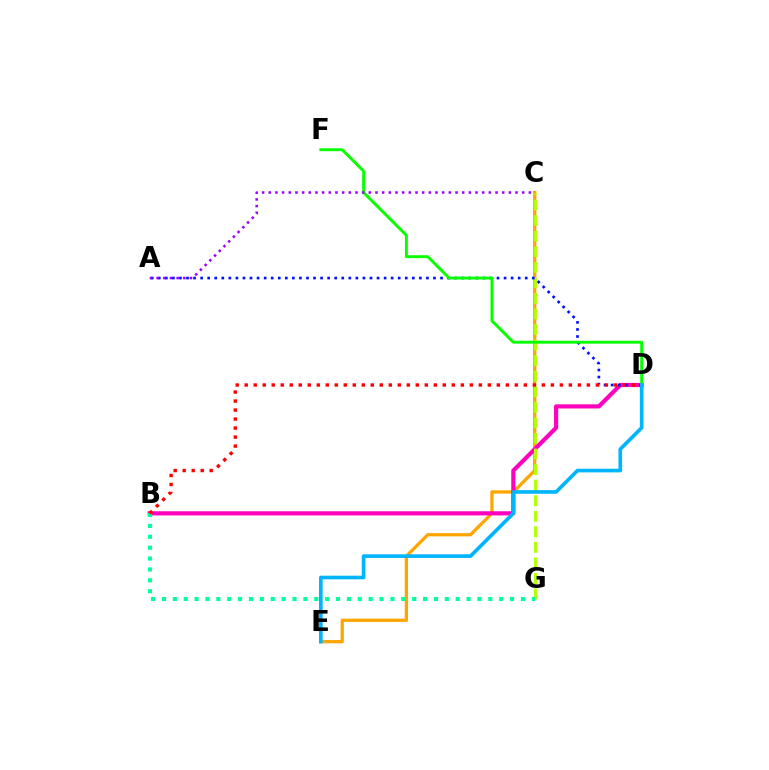{('C', 'E'): [{'color': '#ffa500', 'line_style': 'solid', 'thickness': 2.35}], ('B', 'D'): [{'color': '#ff00bd', 'line_style': 'solid', 'thickness': 2.99}, {'color': '#ff0000', 'line_style': 'dotted', 'thickness': 2.45}], ('C', 'G'): [{'color': '#b3ff00', 'line_style': 'dashed', 'thickness': 2.11}], ('A', 'D'): [{'color': '#0010ff', 'line_style': 'dotted', 'thickness': 1.92}], ('D', 'F'): [{'color': '#08ff00', 'line_style': 'solid', 'thickness': 2.1}], ('B', 'G'): [{'color': '#00ff9d', 'line_style': 'dotted', 'thickness': 2.96}], ('D', 'E'): [{'color': '#00b5ff', 'line_style': 'solid', 'thickness': 2.63}], ('A', 'C'): [{'color': '#9b00ff', 'line_style': 'dotted', 'thickness': 1.81}]}